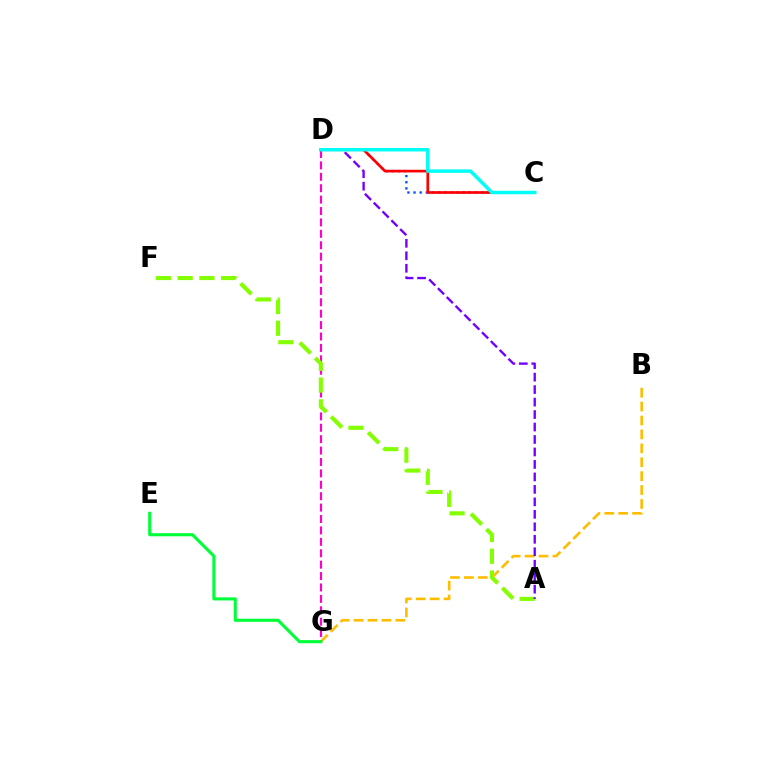{('B', 'G'): [{'color': '#ffbd00', 'line_style': 'dashed', 'thickness': 1.89}], ('D', 'G'): [{'color': '#ff00cf', 'line_style': 'dashed', 'thickness': 1.55}], ('E', 'G'): [{'color': '#00ff39', 'line_style': 'solid', 'thickness': 2.23}], ('A', 'F'): [{'color': '#84ff00', 'line_style': 'dashed', 'thickness': 2.96}], ('C', 'D'): [{'color': '#004bff', 'line_style': 'dotted', 'thickness': 1.67}, {'color': '#ff0000', 'line_style': 'solid', 'thickness': 1.94}, {'color': '#00fff6', 'line_style': 'solid', 'thickness': 2.51}], ('A', 'D'): [{'color': '#7200ff', 'line_style': 'dashed', 'thickness': 1.69}]}